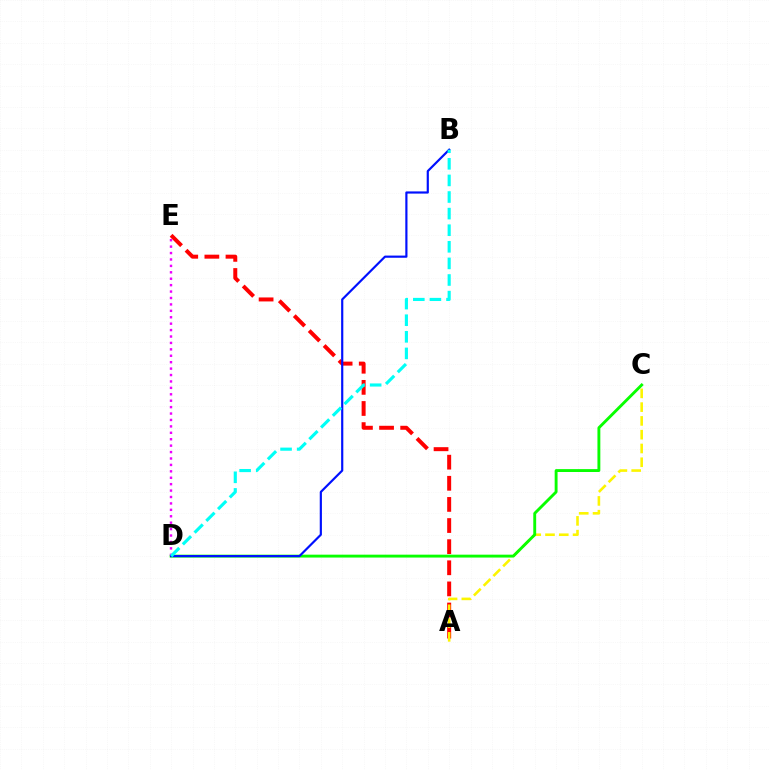{('A', 'E'): [{'color': '#ff0000', 'line_style': 'dashed', 'thickness': 2.87}], ('A', 'C'): [{'color': '#fcf500', 'line_style': 'dashed', 'thickness': 1.87}], ('C', 'D'): [{'color': '#08ff00', 'line_style': 'solid', 'thickness': 2.08}], ('D', 'E'): [{'color': '#ee00ff', 'line_style': 'dotted', 'thickness': 1.74}], ('B', 'D'): [{'color': '#0010ff', 'line_style': 'solid', 'thickness': 1.57}, {'color': '#00fff6', 'line_style': 'dashed', 'thickness': 2.25}]}